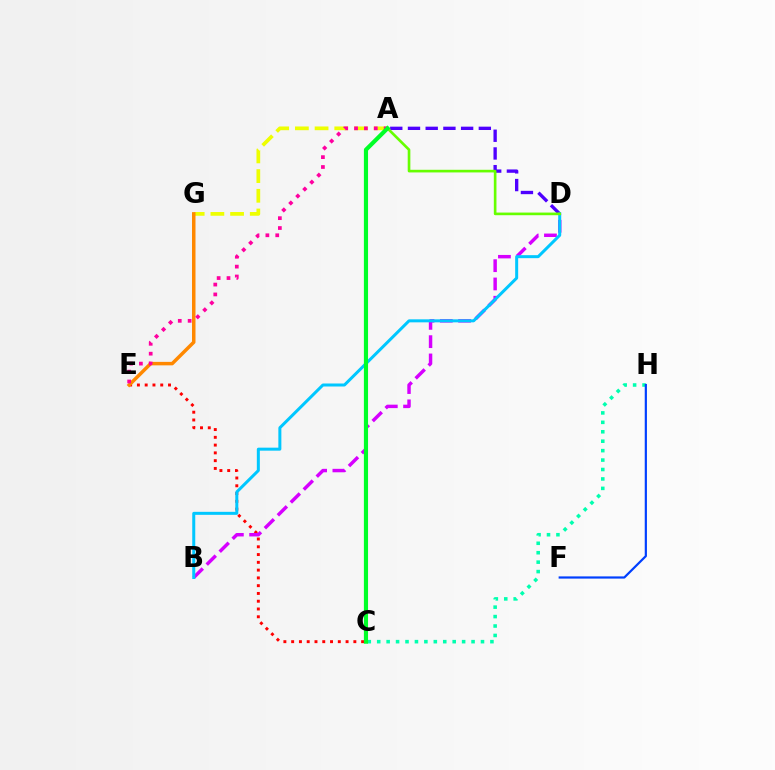{('C', 'H'): [{'color': '#00ffaf', 'line_style': 'dotted', 'thickness': 2.56}], ('A', 'D'): [{'color': '#4f00ff', 'line_style': 'dashed', 'thickness': 2.41}, {'color': '#66ff00', 'line_style': 'solid', 'thickness': 1.91}], ('C', 'E'): [{'color': '#ff0000', 'line_style': 'dotted', 'thickness': 2.11}], ('B', 'D'): [{'color': '#d600ff', 'line_style': 'dashed', 'thickness': 2.48}, {'color': '#00c7ff', 'line_style': 'solid', 'thickness': 2.16}], ('A', 'G'): [{'color': '#eeff00', 'line_style': 'dashed', 'thickness': 2.67}], ('E', 'G'): [{'color': '#ff8800', 'line_style': 'solid', 'thickness': 2.51}], ('A', 'E'): [{'color': '#ff00a0', 'line_style': 'dotted', 'thickness': 2.68}], ('F', 'H'): [{'color': '#003fff', 'line_style': 'solid', 'thickness': 1.58}], ('A', 'C'): [{'color': '#00ff27', 'line_style': 'solid', 'thickness': 2.99}]}